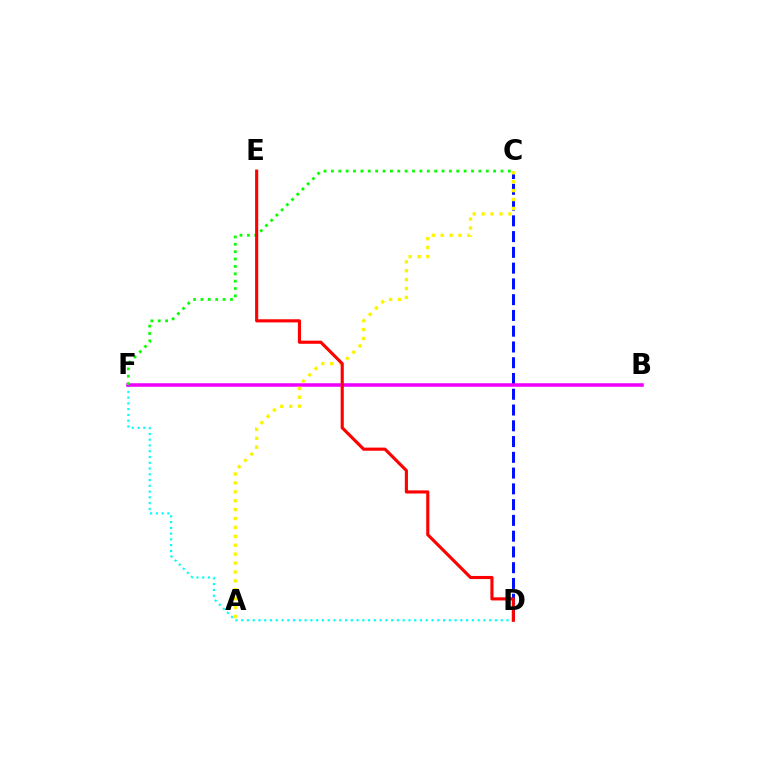{('D', 'F'): [{'color': '#00fff6', 'line_style': 'dotted', 'thickness': 1.57}], ('C', 'D'): [{'color': '#0010ff', 'line_style': 'dashed', 'thickness': 2.14}], ('B', 'F'): [{'color': '#ee00ff', 'line_style': 'solid', 'thickness': 2.54}], ('C', 'F'): [{'color': '#08ff00', 'line_style': 'dotted', 'thickness': 2.0}], ('A', 'C'): [{'color': '#fcf500', 'line_style': 'dotted', 'thickness': 2.42}], ('D', 'E'): [{'color': '#ff0000', 'line_style': 'solid', 'thickness': 2.25}]}